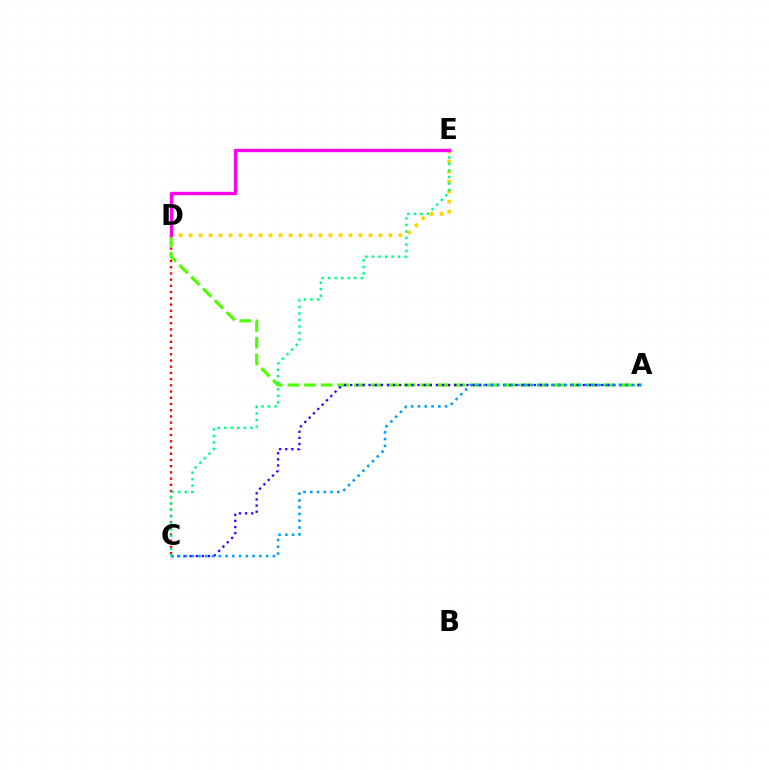{('C', 'D'): [{'color': '#ff0000', 'line_style': 'dotted', 'thickness': 1.69}], ('A', 'D'): [{'color': '#4fff00', 'line_style': 'dashed', 'thickness': 2.26}], ('A', 'C'): [{'color': '#3700ff', 'line_style': 'dotted', 'thickness': 1.66}, {'color': '#009eff', 'line_style': 'dotted', 'thickness': 1.84}], ('D', 'E'): [{'color': '#ffd500', 'line_style': 'dotted', 'thickness': 2.71}, {'color': '#ff00ed', 'line_style': 'solid', 'thickness': 2.41}], ('C', 'E'): [{'color': '#00ff86', 'line_style': 'dotted', 'thickness': 1.77}]}